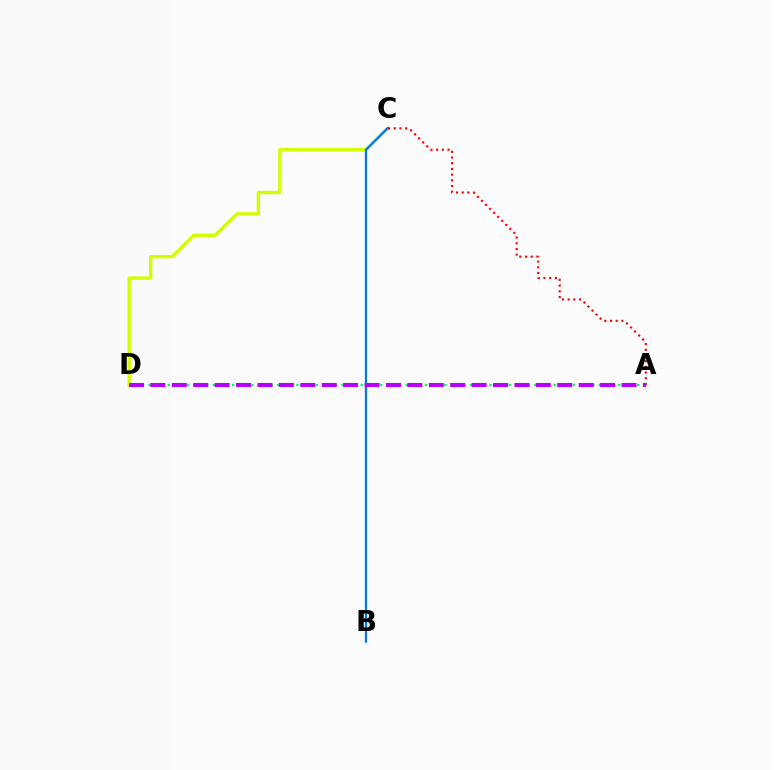{('C', 'D'): [{'color': '#d1ff00', 'line_style': 'solid', 'thickness': 2.42}], ('B', 'C'): [{'color': '#0074ff', 'line_style': 'solid', 'thickness': 1.59}], ('A', 'D'): [{'color': '#00ff5c', 'line_style': 'dotted', 'thickness': 1.75}, {'color': '#b900ff', 'line_style': 'dashed', 'thickness': 2.91}], ('A', 'C'): [{'color': '#ff0000', 'line_style': 'dotted', 'thickness': 1.55}]}